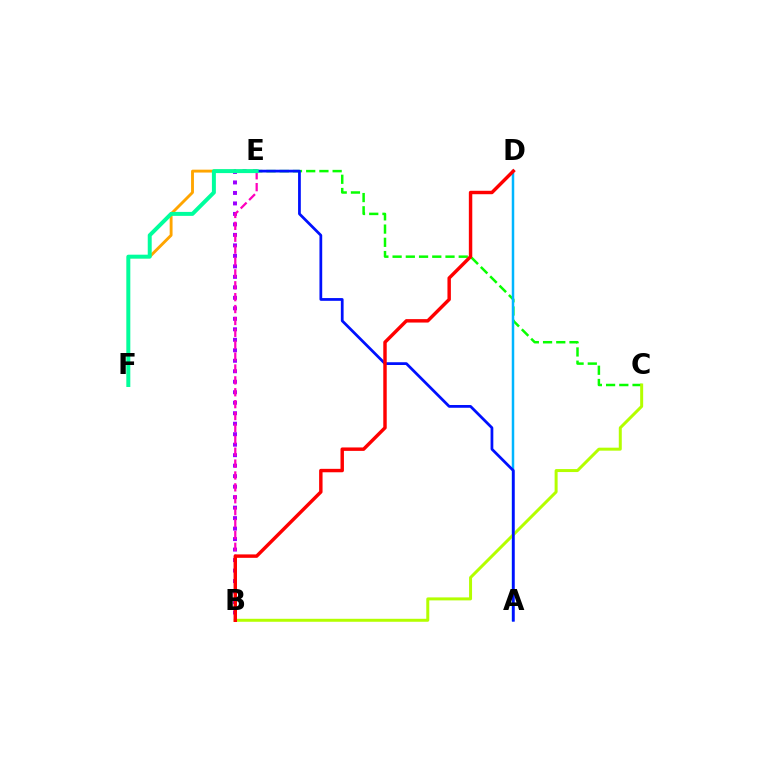{('B', 'E'): [{'color': '#9b00ff', 'line_style': 'dotted', 'thickness': 2.85}, {'color': '#ff00bd', 'line_style': 'dashed', 'thickness': 1.61}], ('E', 'F'): [{'color': '#ffa500', 'line_style': 'solid', 'thickness': 2.07}, {'color': '#00ff9d', 'line_style': 'solid', 'thickness': 2.85}], ('C', 'E'): [{'color': '#08ff00', 'line_style': 'dashed', 'thickness': 1.8}], ('A', 'D'): [{'color': '#00b5ff', 'line_style': 'solid', 'thickness': 1.79}], ('B', 'C'): [{'color': '#b3ff00', 'line_style': 'solid', 'thickness': 2.15}], ('A', 'E'): [{'color': '#0010ff', 'line_style': 'solid', 'thickness': 1.98}], ('B', 'D'): [{'color': '#ff0000', 'line_style': 'solid', 'thickness': 2.47}]}